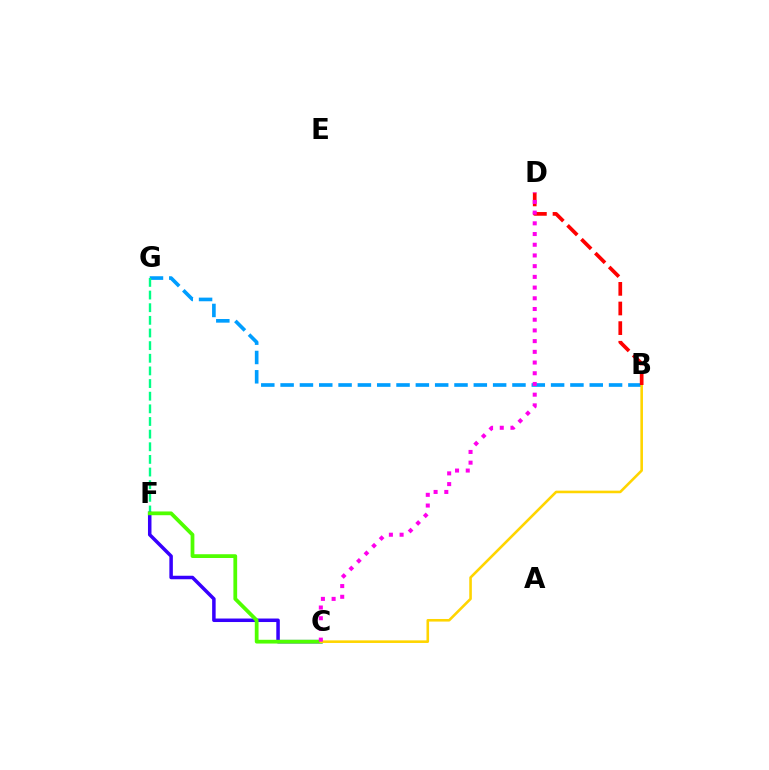{('B', 'G'): [{'color': '#009eff', 'line_style': 'dashed', 'thickness': 2.62}], ('F', 'G'): [{'color': '#00ff86', 'line_style': 'dashed', 'thickness': 1.72}], ('C', 'F'): [{'color': '#3700ff', 'line_style': 'solid', 'thickness': 2.52}, {'color': '#4fff00', 'line_style': 'solid', 'thickness': 2.71}], ('B', 'C'): [{'color': '#ffd500', 'line_style': 'solid', 'thickness': 1.87}], ('B', 'D'): [{'color': '#ff0000', 'line_style': 'dashed', 'thickness': 2.67}], ('C', 'D'): [{'color': '#ff00ed', 'line_style': 'dotted', 'thickness': 2.91}]}